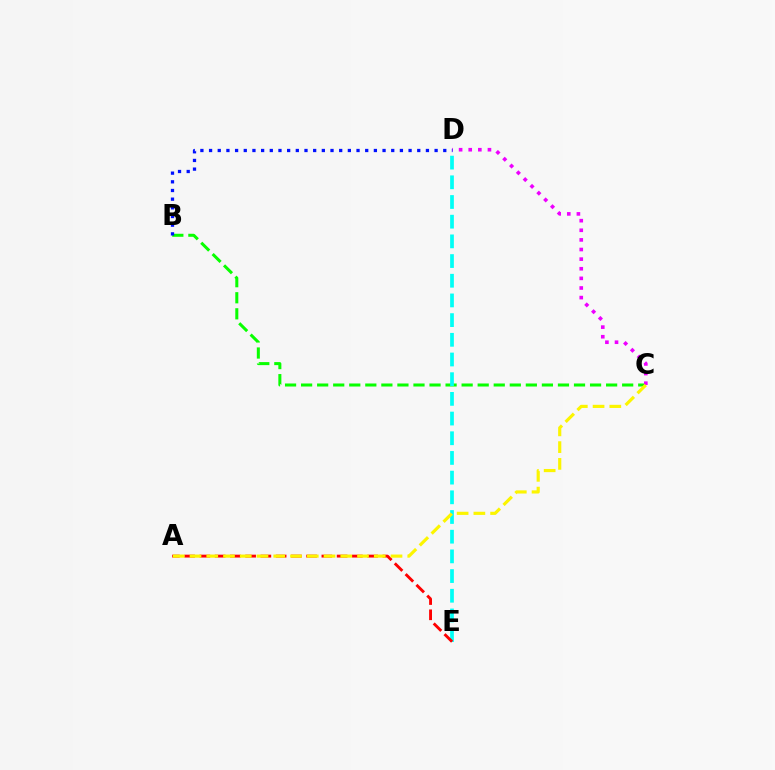{('B', 'C'): [{'color': '#08ff00', 'line_style': 'dashed', 'thickness': 2.18}], ('C', 'D'): [{'color': '#ee00ff', 'line_style': 'dotted', 'thickness': 2.61}], ('D', 'E'): [{'color': '#00fff6', 'line_style': 'dashed', 'thickness': 2.67}], ('A', 'E'): [{'color': '#ff0000', 'line_style': 'dashed', 'thickness': 2.07}], ('A', 'C'): [{'color': '#fcf500', 'line_style': 'dashed', 'thickness': 2.28}], ('B', 'D'): [{'color': '#0010ff', 'line_style': 'dotted', 'thickness': 2.36}]}